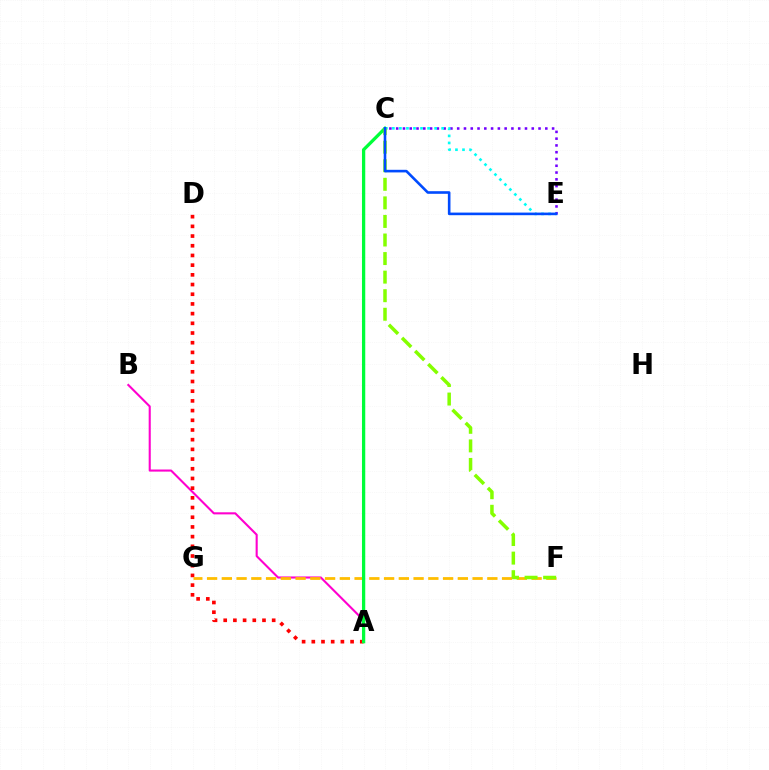{('A', 'B'): [{'color': '#ff00cf', 'line_style': 'solid', 'thickness': 1.51}], ('C', 'E'): [{'color': '#7200ff', 'line_style': 'dotted', 'thickness': 1.84}, {'color': '#00fff6', 'line_style': 'dotted', 'thickness': 1.91}, {'color': '#004bff', 'line_style': 'solid', 'thickness': 1.88}], ('A', 'D'): [{'color': '#ff0000', 'line_style': 'dotted', 'thickness': 2.63}], ('F', 'G'): [{'color': '#ffbd00', 'line_style': 'dashed', 'thickness': 2.0}], ('A', 'C'): [{'color': '#00ff39', 'line_style': 'solid', 'thickness': 2.36}], ('C', 'F'): [{'color': '#84ff00', 'line_style': 'dashed', 'thickness': 2.52}]}